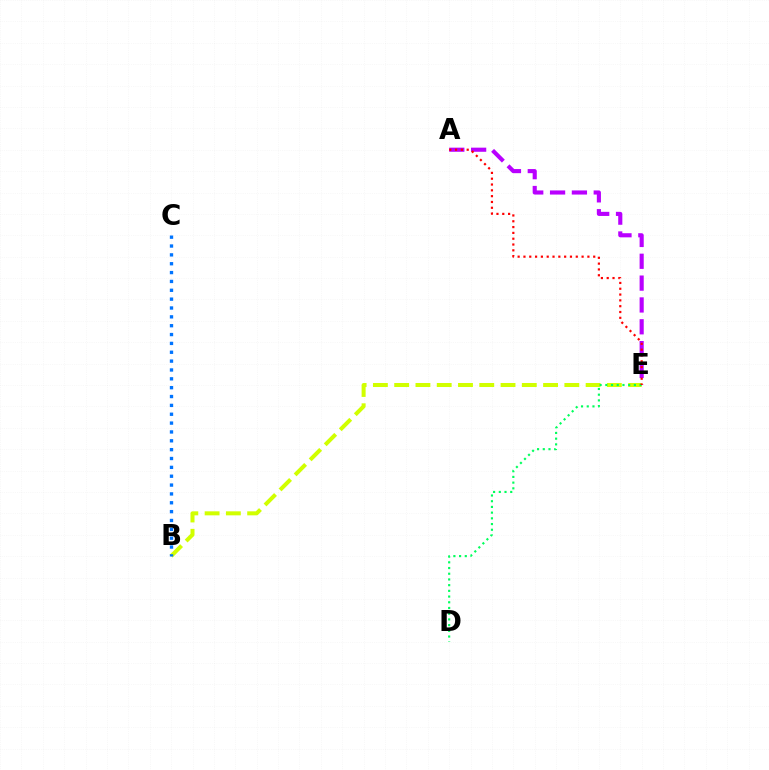{('A', 'E'): [{'color': '#b900ff', 'line_style': 'dashed', 'thickness': 2.97}, {'color': '#ff0000', 'line_style': 'dotted', 'thickness': 1.58}], ('B', 'E'): [{'color': '#d1ff00', 'line_style': 'dashed', 'thickness': 2.89}], ('B', 'C'): [{'color': '#0074ff', 'line_style': 'dotted', 'thickness': 2.41}], ('D', 'E'): [{'color': '#00ff5c', 'line_style': 'dotted', 'thickness': 1.55}]}